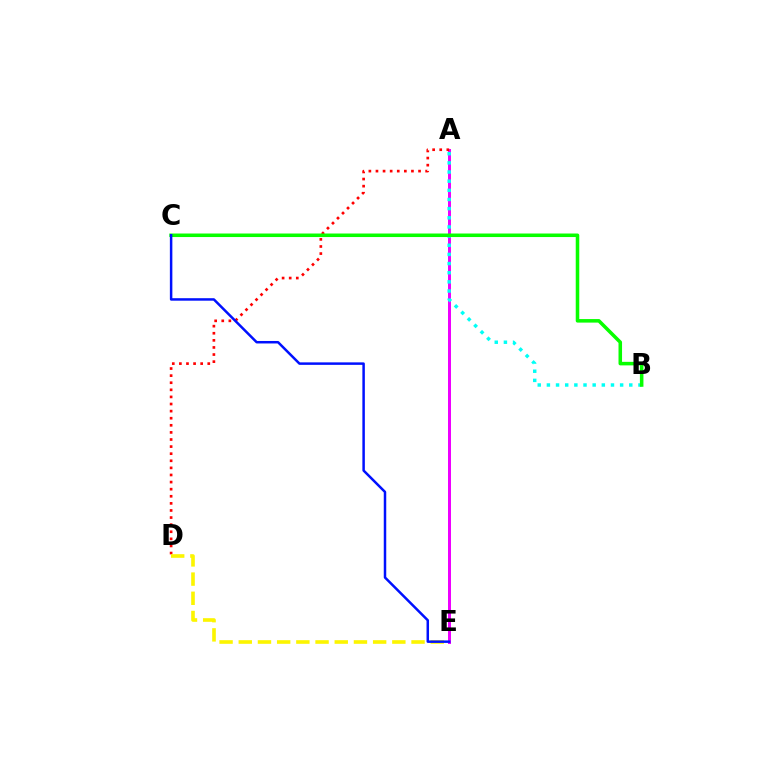{('A', 'E'): [{'color': '#ee00ff', 'line_style': 'solid', 'thickness': 2.16}], ('A', 'D'): [{'color': '#ff0000', 'line_style': 'dotted', 'thickness': 1.93}], ('A', 'B'): [{'color': '#00fff6', 'line_style': 'dotted', 'thickness': 2.49}], ('D', 'E'): [{'color': '#fcf500', 'line_style': 'dashed', 'thickness': 2.61}], ('B', 'C'): [{'color': '#08ff00', 'line_style': 'solid', 'thickness': 2.55}], ('C', 'E'): [{'color': '#0010ff', 'line_style': 'solid', 'thickness': 1.79}]}